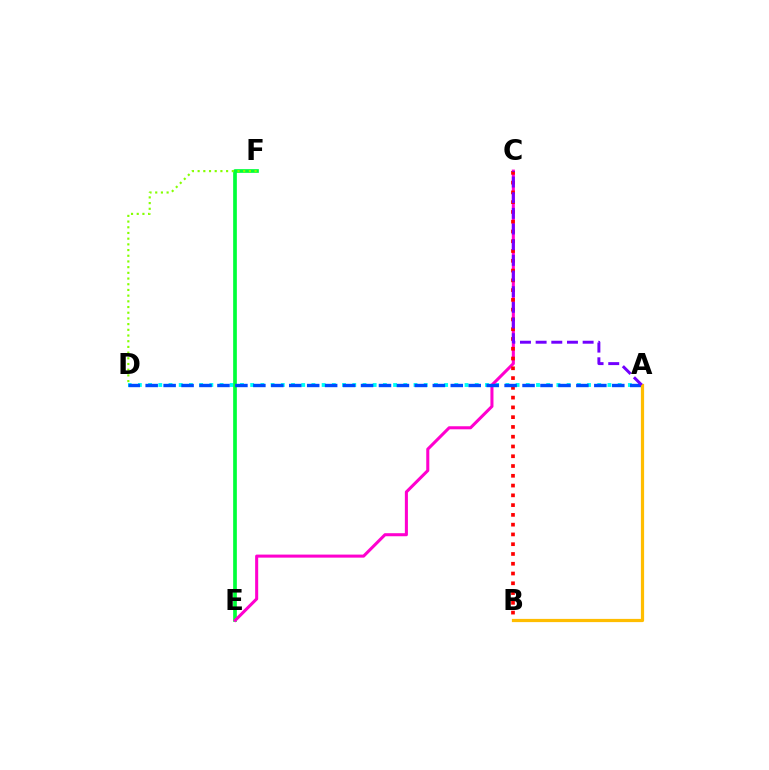{('A', 'D'): [{'color': '#00fff6', 'line_style': 'dotted', 'thickness': 2.77}, {'color': '#004bff', 'line_style': 'dashed', 'thickness': 2.44}], ('E', 'F'): [{'color': '#00ff39', 'line_style': 'solid', 'thickness': 2.66}], ('C', 'E'): [{'color': '#ff00cf', 'line_style': 'solid', 'thickness': 2.2}], ('B', 'C'): [{'color': '#ff0000', 'line_style': 'dotted', 'thickness': 2.66}], ('D', 'F'): [{'color': '#84ff00', 'line_style': 'dotted', 'thickness': 1.55}], ('A', 'B'): [{'color': '#ffbd00', 'line_style': 'solid', 'thickness': 2.31}], ('A', 'C'): [{'color': '#7200ff', 'line_style': 'dashed', 'thickness': 2.13}]}